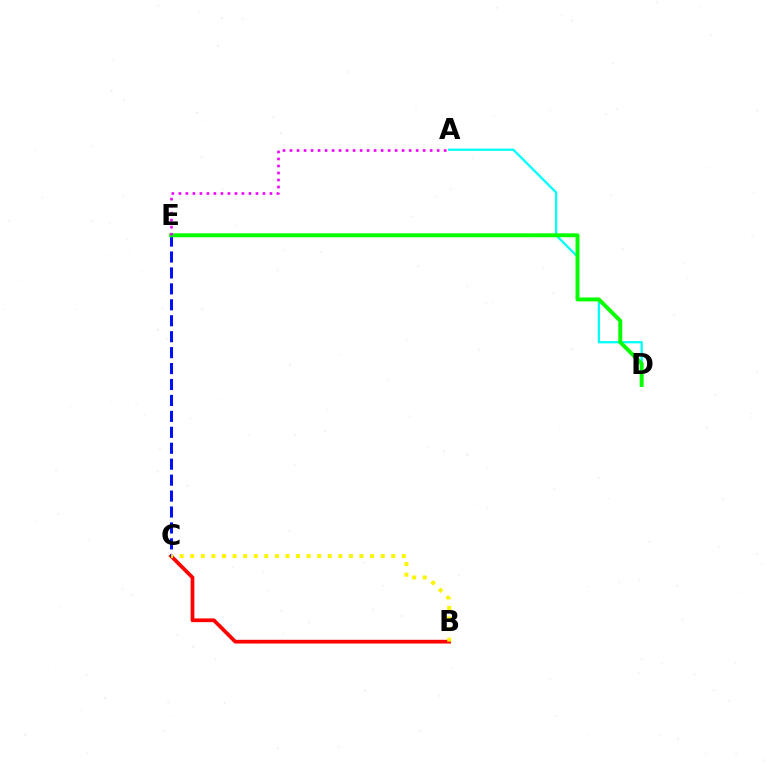{('B', 'C'): [{'color': '#ff0000', 'line_style': 'solid', 'thickness': 2.69}, {'color': '#fcf500', 'line_style': 'dotted', 'thickness': 2.87}], ('C', 'E'): [{'color': '#0010ff', 'line_style': 'dashed', 'thickness': 2.17}], ('A', 'D'): [{'color': '#00fff6', 'line_style': 'solid', 'thickness': 1.63}], ('D', 'E'): [{'color': '#08ff00', 'line_style': 'solid', 'thickness': 2.83}], ('A', 'E'): [{'color': '#ee00ff', 'line_style': 'dotted', 'thickness': 1.9}]}